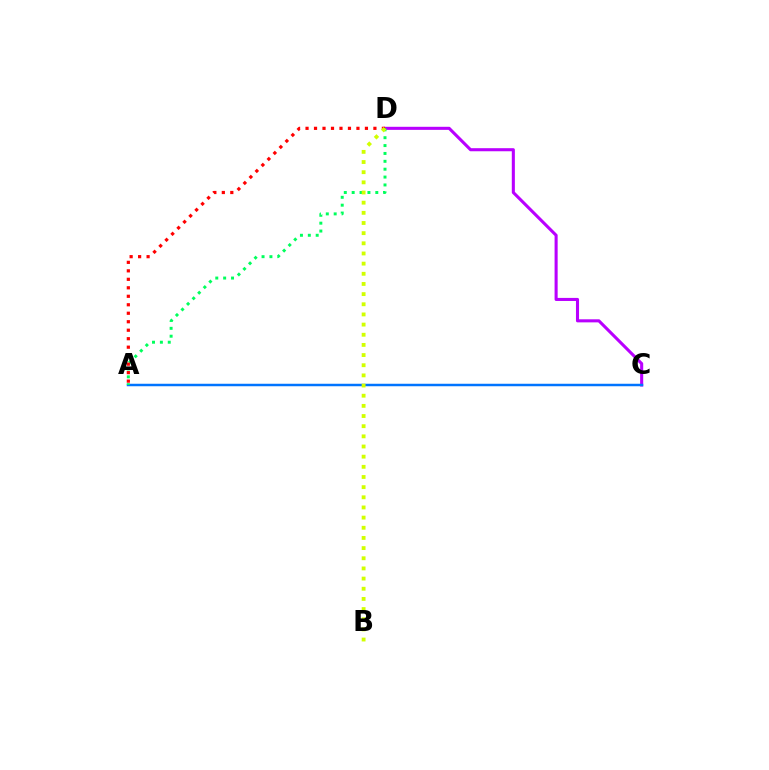{('C', 'D'): [{'color': '#b900ff', 'line_style': 'solid', 'thickness': 2.21}], ('A', 'C'): [{'color': '#0074ff', 'line_style': 'solid', 'thickness': 1.79}], ('A', 'D'): [{'color': '#00ff5c', 'line_style': 'dotted', 'thickness': 2.14}, {'color': '#ff0000', 'line_style': 'dotted', 'thickness': 2.31}], ('B', 'D'): [{'color': '#d1ff00', 'line_style': 'dotted', 'thickness': 2.76}]}